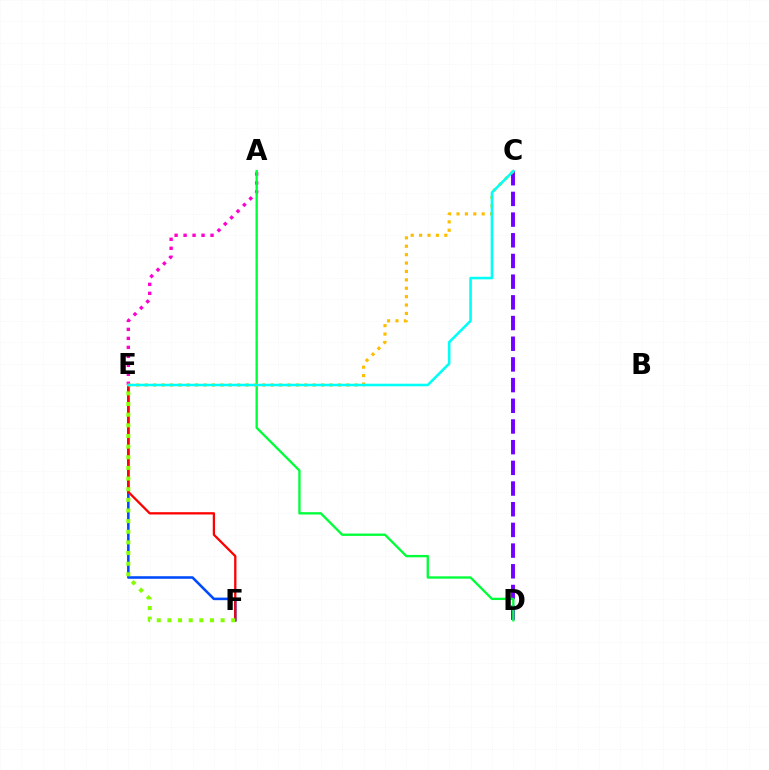{('E', 'F'): [{'color': '#004bff', 'line_style': 'solid', 'thickness': 1.85}, {'color': '#ff0000', 'line_style': 'solid', 'thickness': 1.65}, {'color': '#84ff00', 'line_style': 'dotted', 'thickness': 2.89}], ('C', 'D'): [{'color': '#7200ff', 'line_style': 'dashed', 'thickness': 2.81}], ('A', 'E'): [{'color': '#ff00cf', 'line_style': 'dotted', 'thickness': 2.44}], ('A', 'D'): [{'color': '#00ff39', 'line_style': 'solid', 'thickness': 1.68}], ('C', 'E'): [{'color': '#ffbd00', 'line_style': 'dotted', 'thickness': 2.28}, {'color': '#00fff6', 'line_style': 'solid', 'thickness': 1.85}]}